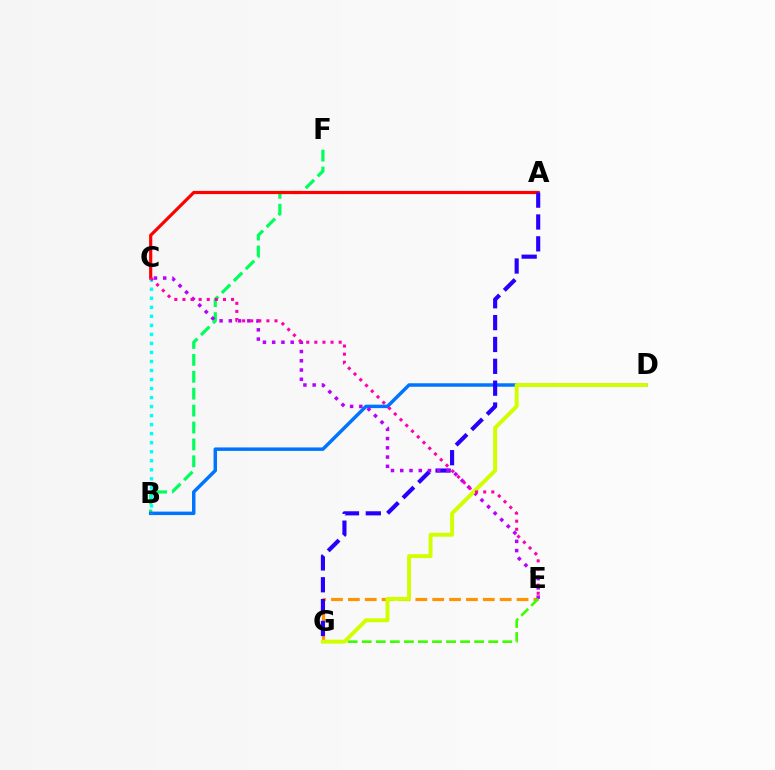{('B', 'F'): [{'color': '#00ff5c', 'line_style': 'dashed', 'thickness': 2.3}], ('E', 'G'): [{'color': '#ff9400', 'line_style': 'dashed', 'thickness': 2.29}, {'color': '#3dff00', 'line_style': 'dashed', 'thickness': 1.91}], ('A', 'C'): [{'color': '#ff0000', 'line_style': 'solid', 'thickness': 2.29}], ('B', 'D'): [{'color': '#0074ff', 'line_style': 'solid', 'thickness': 2.49}], ('A', 'G'): [{'color': '#2500ff', 'line_style': 'dashed', 'thickness': 2.97}], ('B', 'C'): [{'color': '#00fff6', 'line_style': 'dotted', 'thickness': 2.45}], ('C', 'E'): [{'color': '#b900ff', 'line_style': 'dotted', 'thickness': 2.51}, {'color': '#ff00ac', 'line_style': 'dotted', 'thickness': 2.2}], ('D', 'G'): [{'color': '#d1ff00', 'line_style': 'solid', 'thickness': 2.84}]}